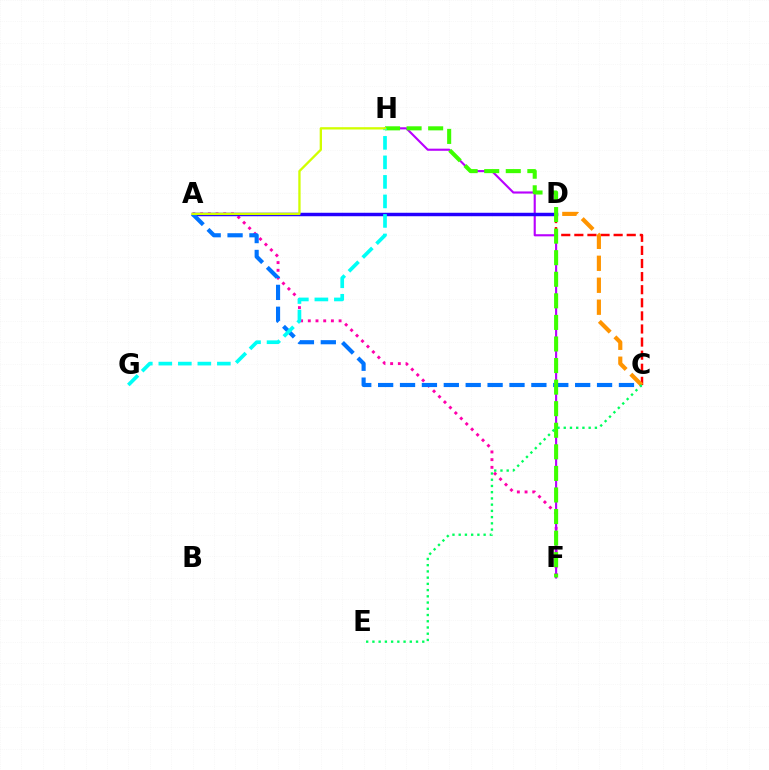{('A', 'F'): [{'color': '#ff00ac', 'line_style': 'dotted', 'thickness': 2.09}], ('F', 'H'): [{'color': '#b900ff', 'line_style': 'solid', 'thickness': 1.53}, {'color': '#3dff00', 'line_style': 'dashed', 'thickness': 2.93}], ('C', 'D'): [{'color': '#ff0000', 'line_style': 'dashed', 'thickness': 1.78}, {'color': '#ff9400', 'line_style': 'dashed', 'thickness': 2.98}], ('A', 'D'): [{'color': '#2500ff', 'line_style': 'solid', 'thickness': 2.49}], ('A', 'C'): [{'color': '#0074ff', 'line_style': 'dashed', 'thickness': 2.97}], ('G', 'H'): [{'color': '#00fff6', 'line_style': 'dashed', 'thickness': 2.65}], ('A', 'H'): [{'color': '#d1ff00', 'line_style': 'solid', 'thickness': 1.67}], ('C', 'E'): [{'color': '#00ff5c', 'line_style': 'dotted', 'thickness': 1.69}]}